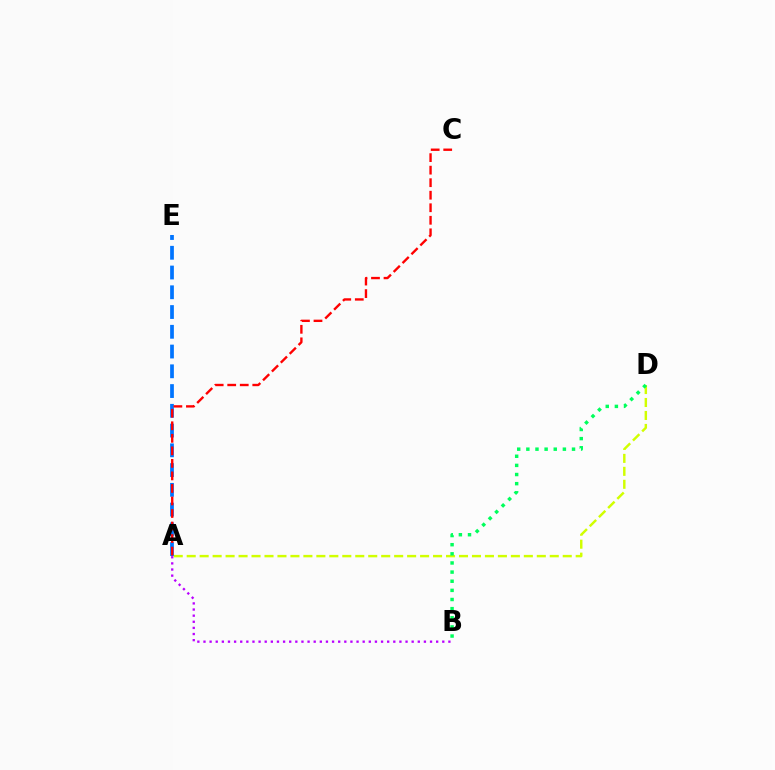{('A', 'D'): [{'color': '#d1ff00', 'line_style': 'dashed', 'thickness': 1.76}], ('A', 'B'): [{'color': '#b900ff', 'line_style': 'dotted', 'thickness': 1.66}], ('A', 'E'): [{'color': '#0074ff', 'line_style': 'dashed', 'thickness': 2.68}], ('A', 'C'): [{'color': '#ff0000', 'line_style': 'dashed', 'thickness': 1.7}], ('B', 'D'): [{'color': '#00ff5c', 'line_style': 'dotted', 'thickness': 2.48}]}